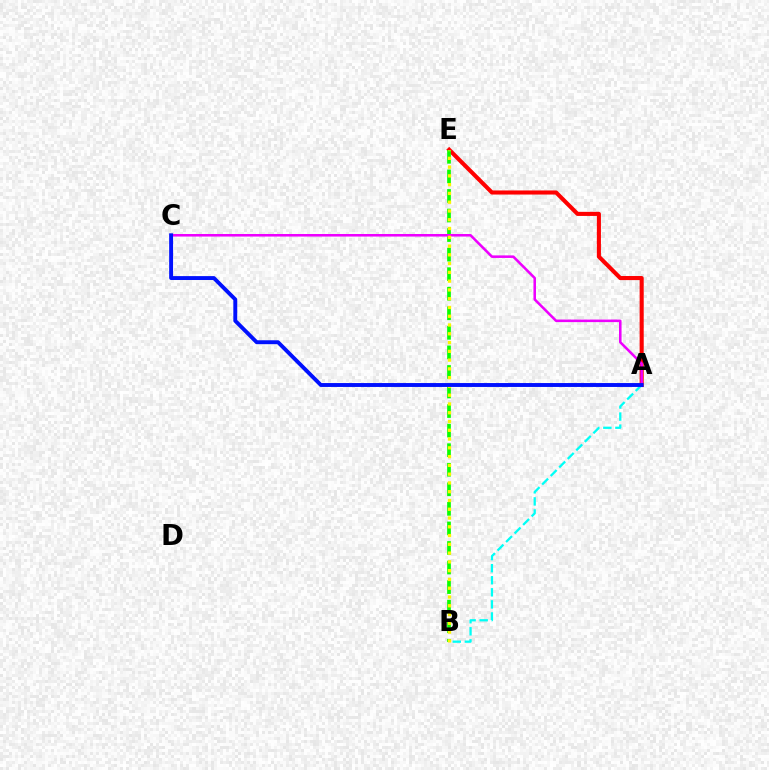{('A', 'E'): [{'color': '#ff0000', 'line_style': 'solid', 'thickness': 2.94}], ('B', 'E'): [{'color': '#08ff00', 'line_style': 'dashed', 'thickness': 2.66}, {'color': '#fcf500', 'line_style': 'dotted', 'thickness': 2.38}], ('A', 'B'): [{'color': '#00fff6', 'line_style': 'dashed', 'thickness': 1.64}], ('A', 'C'): [{'color': '#ee00ff', 'line_style': 'solid', 'thickness': 1.84}, {'color': '#0010ff', 'line_style': 'solid', 'thickness': 2.81}]}